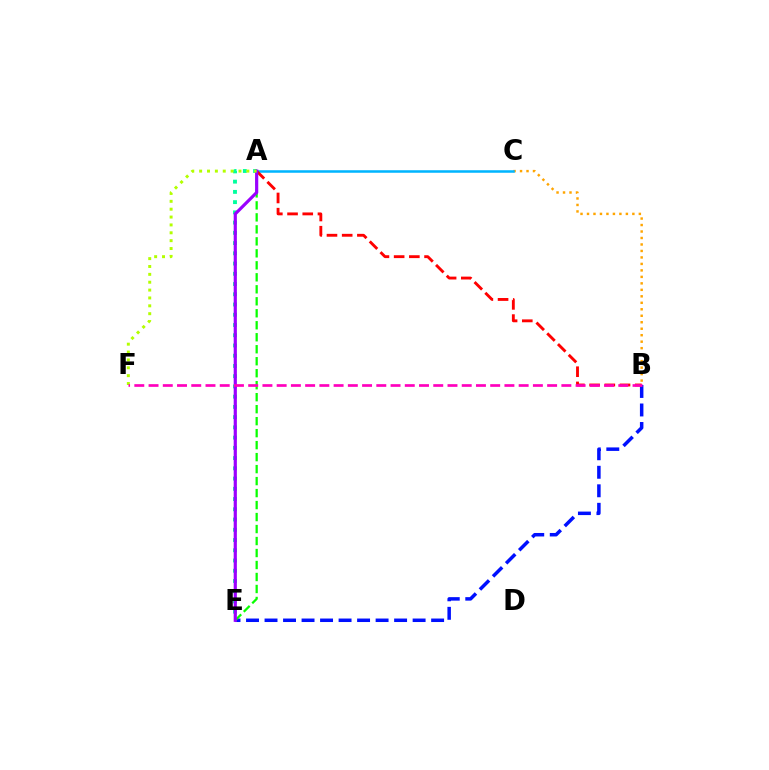{('B', 'C'): [{'color': '#ffa500', 'line_style': 'dotted', 'thickness': 1.76}], ('B', 'E'): [{'color': '#0010ff', 'line_style': 'dashed', 'thickness': 2.51}], ('A', 'C'): [{'color': '#00b5ff', 'line_style': 'solid', 'thickness': 1.82}], ('A', 'B'): [{'color': '#ff0000', 'line_style': 'dashed', 'thickness': 2.07}], ('A', 'E'): [{'color': '#00ff9d', 'line_style': 'dotted', 'thickness': 2.78}, {'color': '#08ff00', 'line_style': 'dashed', 'thickness': 1.63}, {'color': '#9b00ff', 'line_style': 'solid', 'thickness': 2.29}], ('A', 'F'): [{'color': '#b3ff00', 'line_style': 'dotted', 'thickness': 2.14}], ('B', 'F'): [{'color': '#ff00bd', 'line_style': 'dashed', 'thickness': 1.93}]}